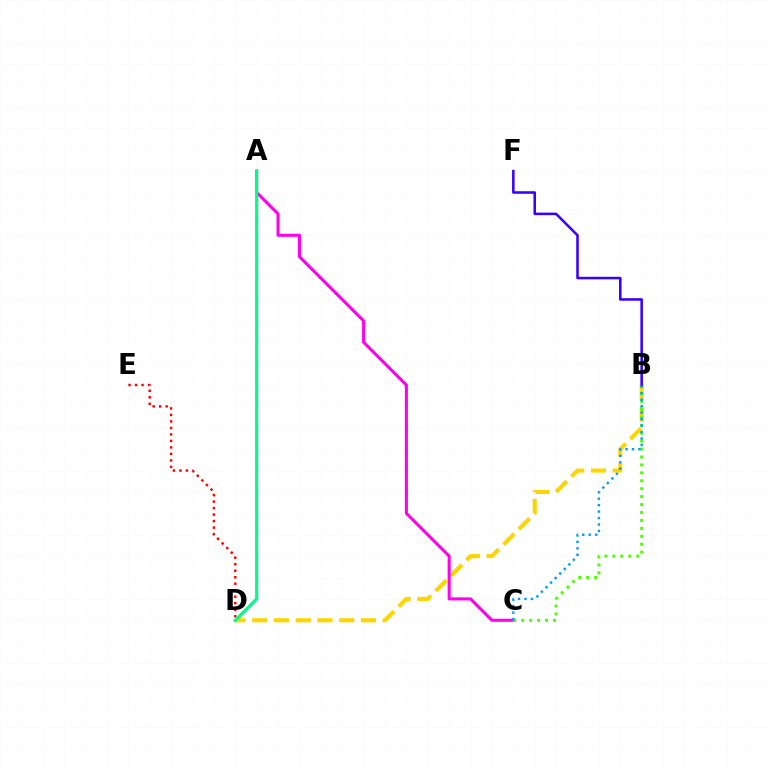{('B', 'D'): [{'color': '#ffd500', 'line_style': 'dashed', 'thickness': 2.95}], ('D', 'E'): [{'color': '#ff0000', 'line_style': 'dotted', 'thickness': 1.77}], ('A', 'C'): [{'color': '#ff00ed', 'line_style': 'solid', 'thickness': 2.2}], ('B', 'C'): [{'color': '#4fff00', 'line_style': 'dotted', 'thickness': 2.16}, {'color': '#009eff', 'line_style': 'dotted', 'thickness': 1.76}], ('B', 'F'): [{'color': '#3700ff', 'line_style': 'solid', 'thickness': 1.83}], ('A', 'D'): [{'color': '#00ff86', 'line_style': 'solid', 'thickness': 2.27}]}